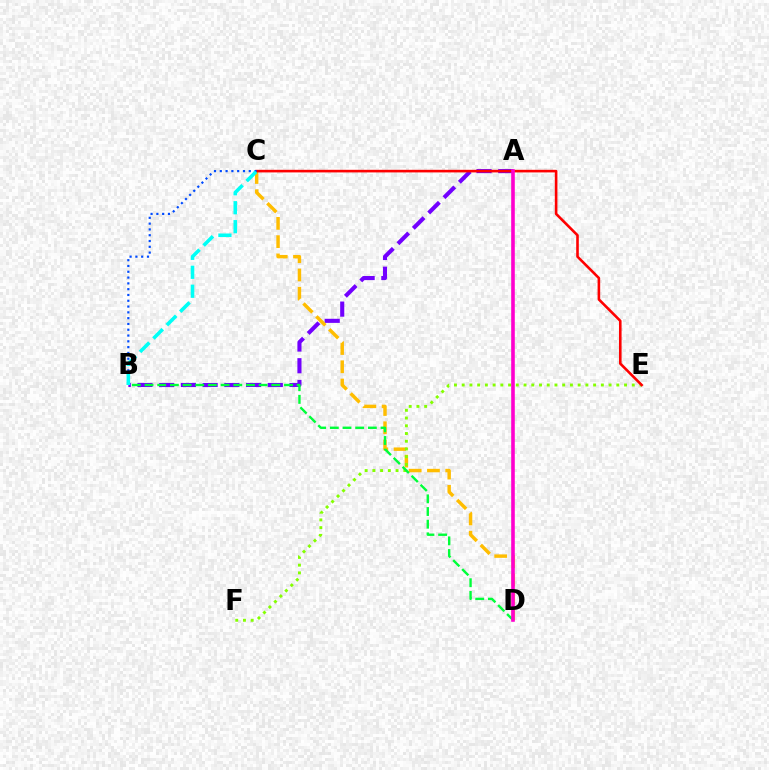{('A', 'B'): [{'color': '#7200ff', 'line_style': 'dashed', 'thickness': 2.95}], ('C', 'D'): [{'color': '#ffbd00', 'line_style': 'dashed', 'thickness': 2.48}], ('E', 'F'): [{'color': '#84ff00', 'line_style': 'dotted', 'thickness': 2.1}], ('C', 'E'): [{'color': '#ff0000', 'line_style': 'solid', 'thickness': 1.87}], ('B', 'C'): [{'color': '#004bff', 'line_style': 'dotted', 'thickness': 1.57}, {'color': '#00fff6', 'line_style': 'dashed', 'thickness': 2.58}], ('B', 'D'): [{'color': '#00ff39', 'line_style': 'dashed', 'thickness': 1.72}], ('A', 'D'): [{'color': '#ff00cf', 'line_style': 'solid', 'thickness': 2.59}]}